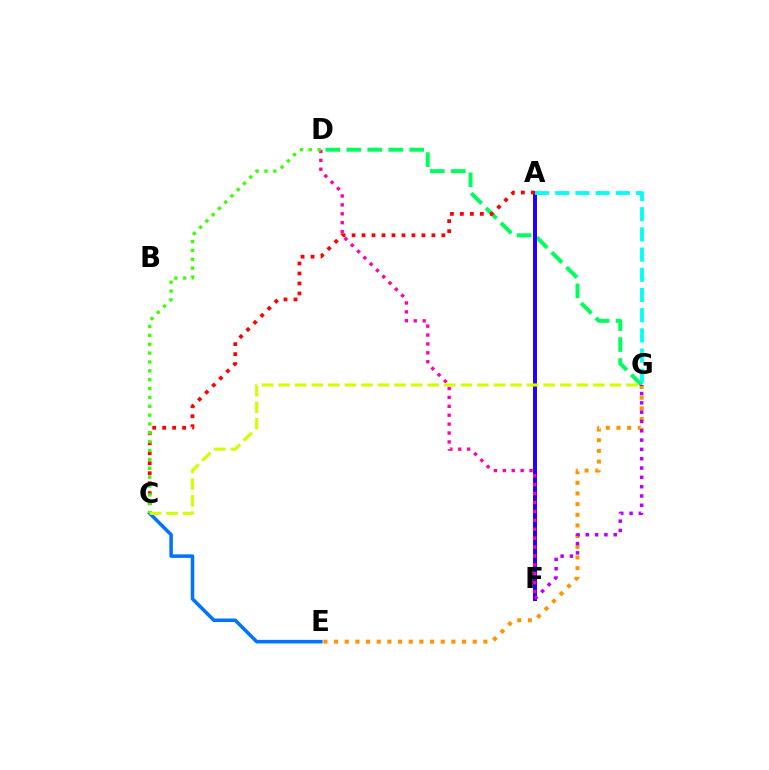{('D', 'G'): [{'color': '#00ff5c', 'line_style': 'dashed', 'thickness': 2.85}], ('A', 'F'): [{'color': '#2500ff', 'line_style': 'solid', 'thickness': 2.86}], ('E', 'G'): [{'color': '#ff9400', 'line_style': 'dotted', 'thickness': 2.9}], ('D', 'F'): [{'color': '#ff00ac', 'line_style': 'dotted', 'thickness': 2.42}], ('A', 'C'): [{'color': '#ff0000', 'line_style': 'dotted', 'thickness': 2.71}], ('C', 'E'): [{'color': '#0074ff', 'line_style': 'solid', 'thickness': 2.55}], ('A', 'G'): [{'color': '#00fff6', 'line_style': 'dashed', 'thickness': 2.74}], ('C', 'D'): [{'color': '#3dff00', 'line_style': 'dotted', 'thickness': 2.41}], ('F', 'G'): [{'color': '#b900ff', 'line_style': 'dotted', 'thickness': 2.53}], ('C', 'G'): [{'color': '#d1ff00', 'line_style': 'dashed', 'thickness': 2.25}]}